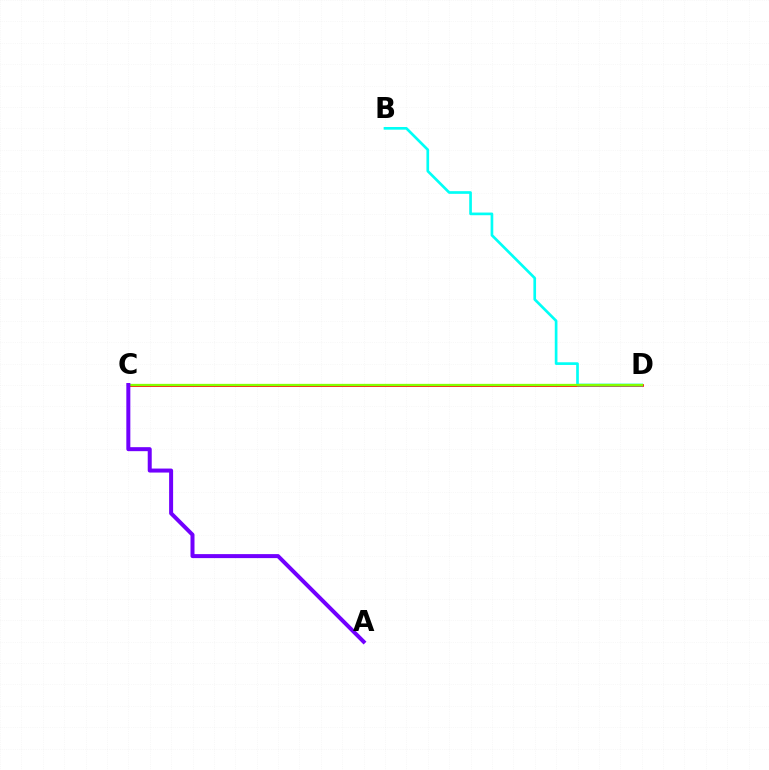{('C', 'D'): [{'color': '#ff0000', 'line_style': 'solid', 'thickness': 1.95}, {'color': '#84ff00', 'line_style': 'solid', 'thickness': 1.65}], ('B', 'D'): [{'color': '#00fff6', 'line_style': 'solid', 'thickness': 1.93}], ('A', 'C'): [{'color': '#7200ff', 'line_style': 'solid', 'thickness': 2.88}]}